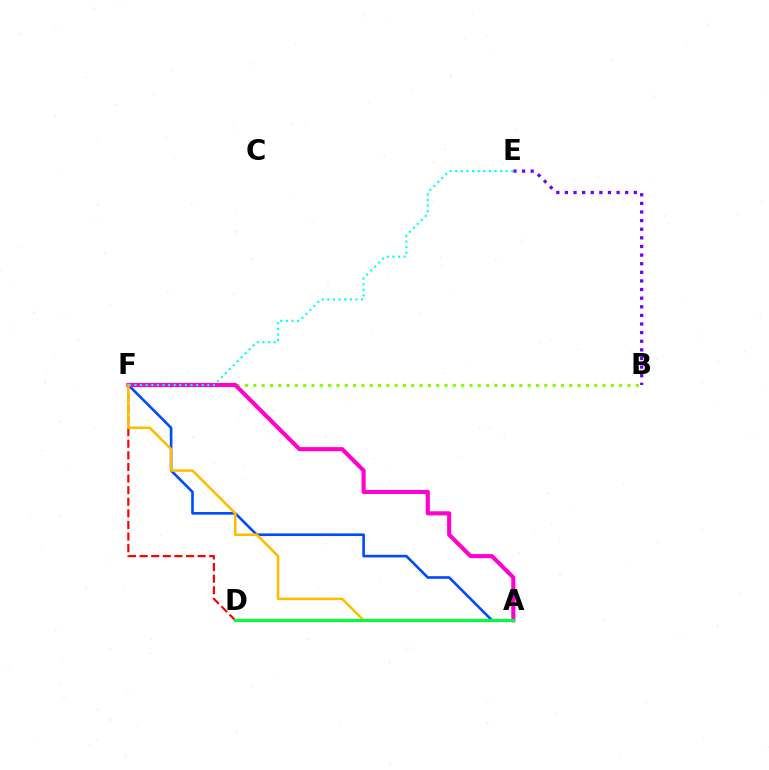{('A', 'F'): [{'color': '#004bff', 'line_style': 'solid', 'thickness': 1.89}, {'color': '#ff00cf', 'line_style': 'solid', 'thickness': 2.94}, {'color': '#ffbd00', 'line_style': 'solid', 'thickness': 1.82}], ('B', 'E'): [{'color': '#7200ff', 'line_style': 'dotted', 'thickness': 2.34}], ('B', 'F'): [{'color': '#84ff00', 'line_style': 'dotted', 'thickness': 2.26}], ('D', 'F'): [{'color': '#ff0000', 'line_style': 'dashed', 'thickness': 1.58}], ('E', 'F'): [{'color': '#00fff6', 'line_style': 'dotted', 'thickness': 1.52}], ('A', 'D'): [{'color': '#00ff39', 'line_style': 'solid', 'thickness': 2.25}]}